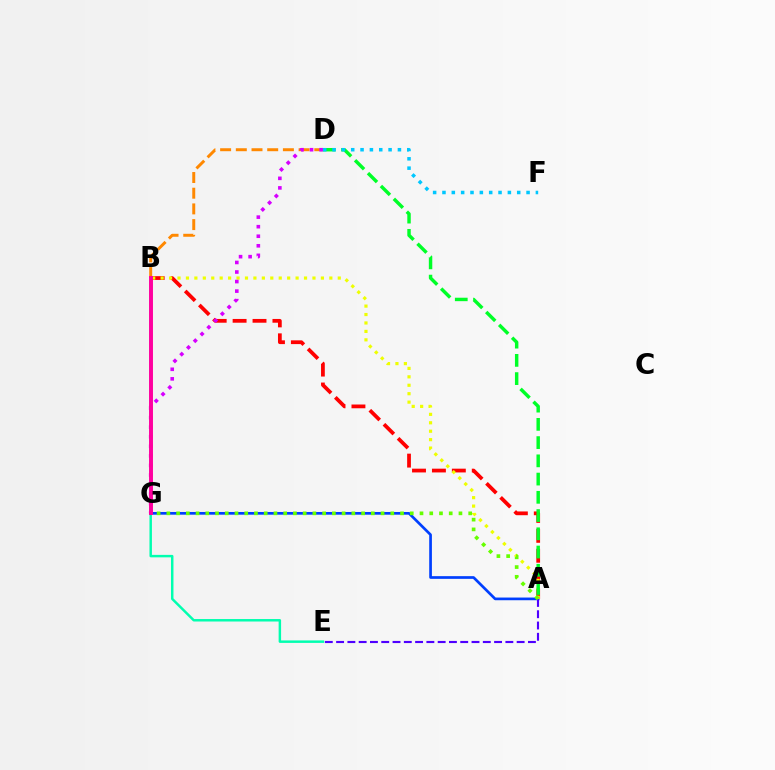{('E', 'G'): [{'color': '#00ffaf', 'line_style': 'solid', 'thickness': 1.78}], ('A', 'B'): [{'color': '#ff0000', 'line_style': 'dashed', 'thickness': 2.71}, {'color': '#eeff00', 'line_style': 'dotted', 'thickness': 2.29}], ('B', 'D'): [{'color': '#ff8800', 'line_style': 'dashed', 'thickness': 2.13}], ('A', 'G'): [{'color': '#003fff', 'line_style': 'solid', 'thickness': 1.94}, {'color': '#66ff00', 'line_style': 'dotted', 'thickness': 2.65}], ('A', 'D'): [{'color': '#00ff27', 'line_style': 'dashed', 'thickness': 2.48}], ('D', 'G'): [{'color': '#d600ff', 'line_style': 'dotted', 'thickness': 2.59}], ('A', 'E'): [{'color': '#4f00ff', 'line_style': 'dashed', 'thickness': 1.53}], ('B', 'G'): [{'color': '#ff00a0', 'line_style': 'solid', 'thickness': 2.84}], ('D', 'F'): [{'color': '#00c7ff', 'line_style': 'dotted', 'thickness': 2.54}]}